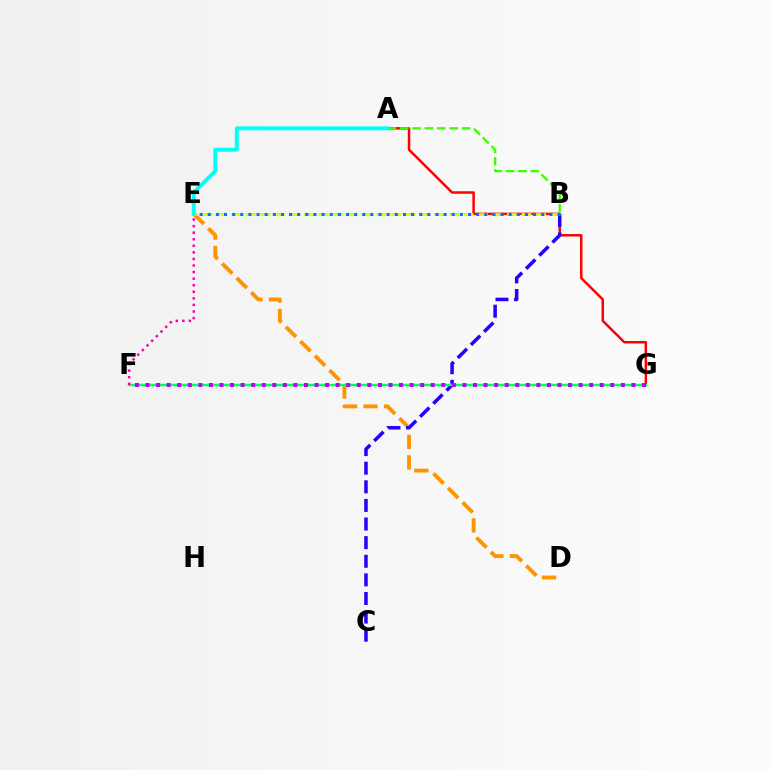{('D', 'E'): [{'color': '#ff9400', 'line_style': 'dashed', 'thickness': 2.78}], ('A', 'G'): [{'color': '#ff0000', 'line_style': 'solid', 'thickness': 1.79}], ('B', 'C'): [{'color': '#2500ff', 'line_style': 'dashed', 'thickness': 2.53}], ('F', 'G'): [{'color': '#00ff5c', 'line_style': 'solid', 'thickness': 1.77}, {'color': '#b900ff', 'line_style': 'dotted', 'thickness': 2.87}], ('E', 'F'): [{'color': '#ff00ac', 'line_style': 'dotted', 'thickness': 1.79}], ('B', 'E'): [{'color': '#d1ff00', 'line_style': 'dashed', 'thickness': 1.97}, {'color': '#0074ff', 'line_style': 'dotted', 'thickness': 2.21}], ('A', 'B'): [{'color': '#3dff00', 'line_style': 'dashed', 'thickness': 1.68}], ('A', 'E'): [{'color': '#00fff6', 'line_style': 'solid', 'thickness': 2.81}]}